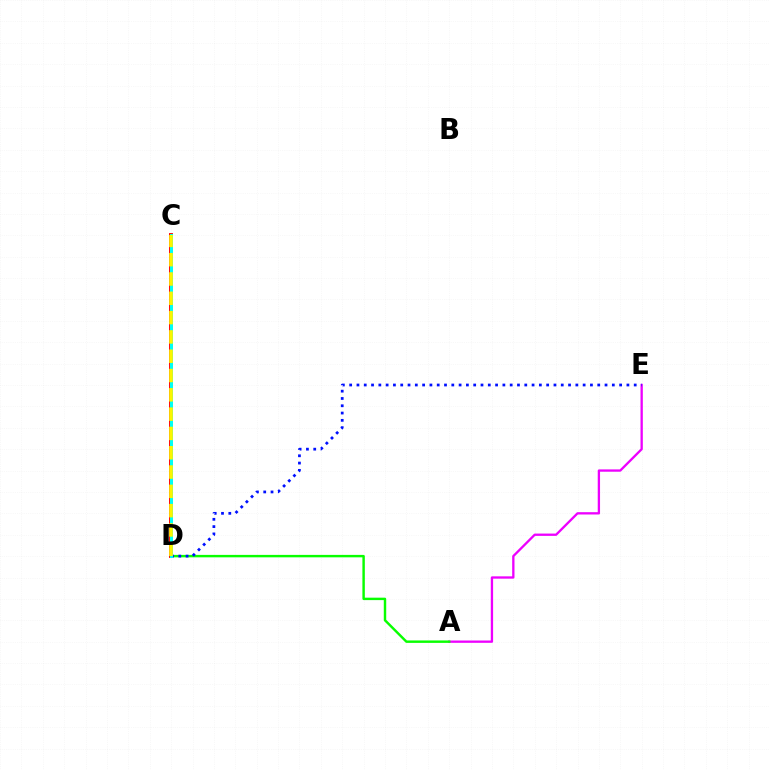{('A', 'E'): [{'color': '#ee00ff', 'line_style': 'solid', 'thickness': 1.67}], ('C', 'D'): [{'color': '#ff0000', 'line_style': 'solid', 'thickness': 2.8}, {'color': '#00fff6', 'line_style': 'solid', 'thickness': 2.16}, {'color': '#fcf500', 'line_style': 'dashed', 'thickness': 2.62}], ('A', 'D'): [{'color': '#08ff00', 'line_style': 'solid', 'thickness': 1.75}], ('D', 'E'): [{'color': '#0010ff', 'line_style': 'dotted', 'thickness': 1.98}]}